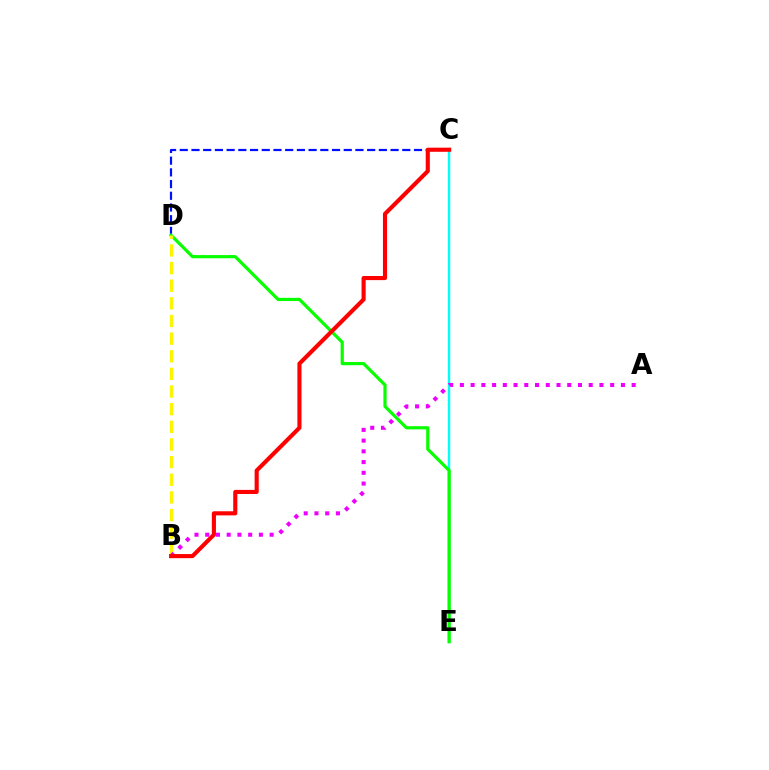{('C', 'E'): [{'color': '#00fff6', 'line_style': 'solid', 'thickness': 1.75}], ('C', 'D'): [{'color': '#0010ff', 'line_style': 'dashed', 'thickness': 1.59}], ('D', 'E'): [{'color': '#08ff00', 'line_style': 'solid', 'thickness': 2.3}], ('B', 'D'): [{'color': '#fcf500', 'line_style': 'dashed', 'thickness': 2.4}], ('A', 'B'): [{'color': '#ee00ff', 'line_style': 'dotted', 'thickness': 2.92}], ('B', 'C'): [{'color': '#ff0000', 'line_style': 'solid', 'thickness': 2.96}]}